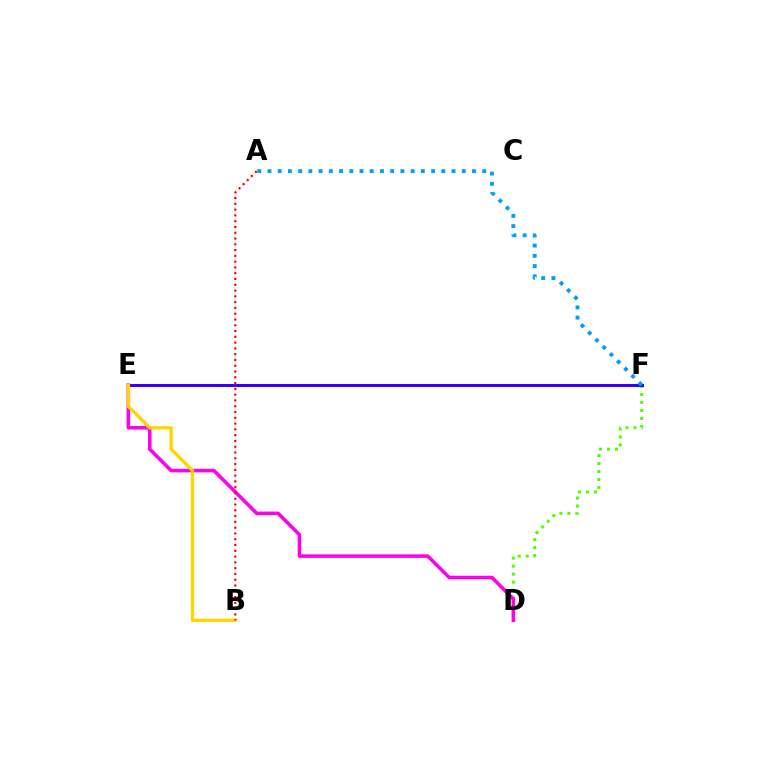{('E', 'F'): [{'color': '#00ff86', 'line_style': 'solid', 'thickness': 1.9}, {'color': '#3700ff', 'line_style': 'solid', 'thickness': 2.17}], ('D', 'F'): [{'color': '#4fff00', 'line_style': 'dotted', 'thickness': 2.17}], ('D', 'E'): [{'color': '#ff00ed', 'line_style': 'solid', 'thickness': 2.55}], ('B', 'E'): [{'color': '#ffd500', 'line_style': 'solid', 'thickness': 2.38}], ('A', 'B'): [{'color': '#ff0000', 'line_style': 'dotted', 'thickness': 1.57}], ('A', 'F'): [{'color': '#009eff', 'line_style': 'dotted', 'thickness': 2.78}]}